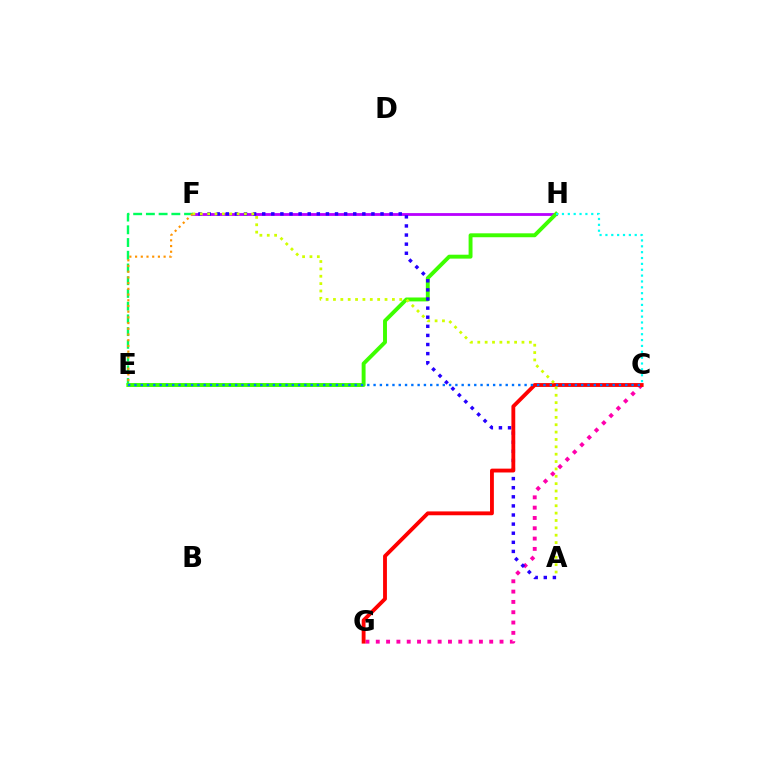{('C', 'G'): [{'color': '#ff00ac', 'line_style': 'dotted', 'thickness': 2.8}, {'color': '#ff0000', 'line_style': 'solid', 'thickness': 2.77}], ('F', 'H'): [{'color': '#b900ff', 'line_style': 'solid', 'thickness': 2.02}], ('E', 'F'): [{'color': '#00ff5c', 'line_style': 'dashed', 'thickness': 1.73}, {'color': '#ff9400', 'line_style': 'dotted', 'thickness': 1.55}], ('E', 'H'): [{'color': '#3dff00', 'line_style': 'solid', 'thickness': 2.82}], ('A', 'F'): [{'color': '#2500ff', 'line_style': 'dotted', 'thickness': 2.47}, {'color': '#d1ff00', 'line_style': 'dotted', 'thickness': 2.0}], ('C', 'H'): [{'color': '#00fff6', 'line_style': 'dotted', 'thickness': 1.59}], ('C', 'E'): [{'color': '#0074ff', 'line_style': 'dotted', 'thickness': 1.71}]}